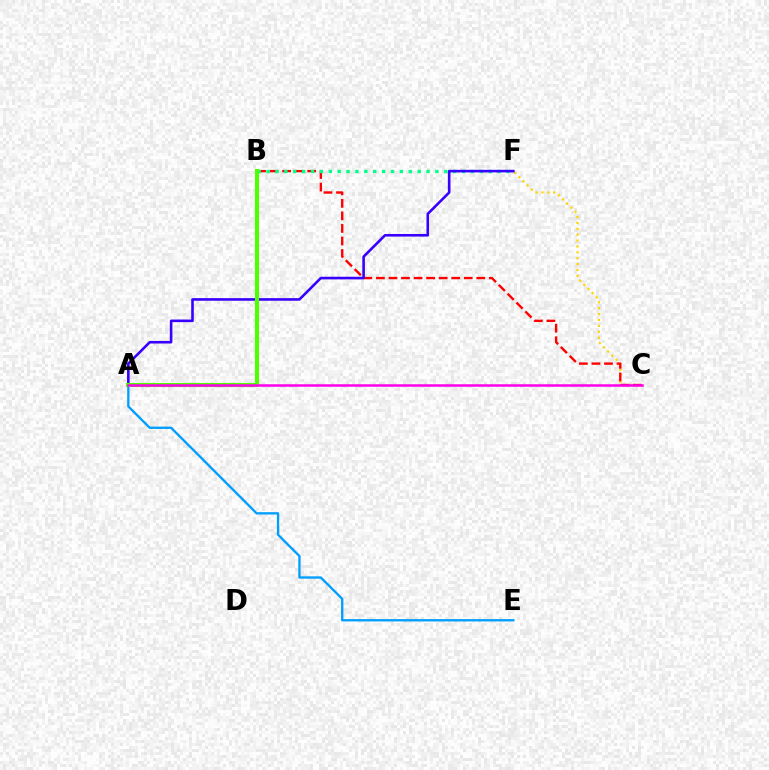{('C', 'F'): [{'color': '#ffd500', 'line_style': 'dotted', 'thickness': 1.6}], ('B', 'C'): [{'color': '#ff0000', 'line_style': 'dashed', 'thickness': 1.7}], ('B', 'F'): [{'color': '#00ff86', 'line_style': 'dotted', 'thickness': 2.41}], ('A', 'E'): [{'color': '#009eff', 'line_style': 'solid', 'thickness': 1.67}], ('A', 'F'): [{'color': '#3700ff', 'line_style': 'solid', 'thickness': 1.87}], ('A', 'B'): [{'color': '#4fff00', 'line_style': 'solid', 'thickness': 2.96}], ('A', 'C'): [{'color': '#ff00ed', 'line_style': 'solid', 'thickness': 1.81}]}